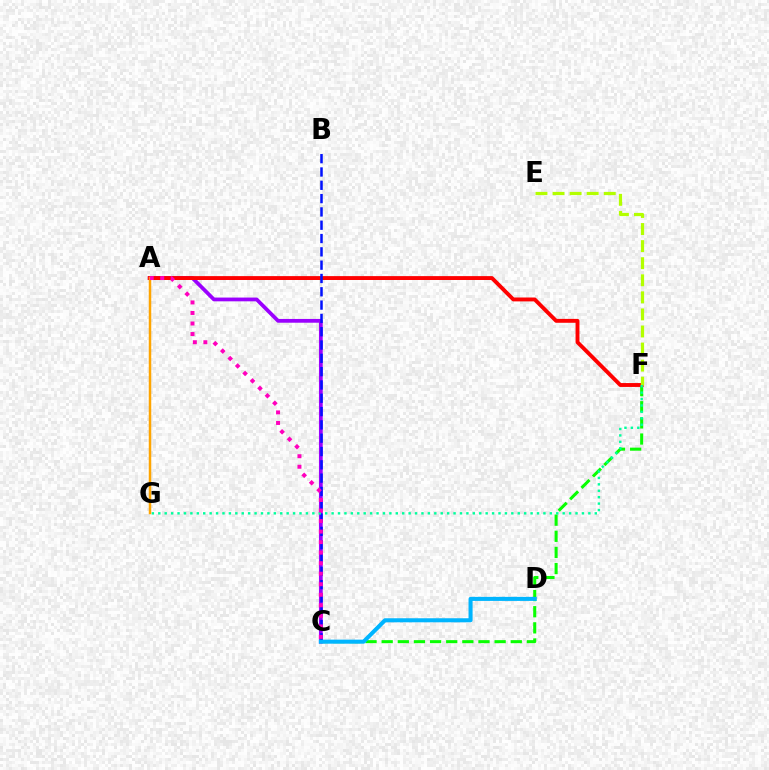{('C', 'F'): [{'color': '#08ff00', 'line_style': 'dashed', 'thickness': 2.19}], ('A', 'C'): [{'color': '#9b00ff', 'line_style': 'solid', 'thickness': 2.71}, {'color': '#ff00bd', 'line_style': 'dotted', 'thickness': 2.86}], ('A', 'F'): [{'color': '#ff0000', 'line_style': 'solid', 'thickness': 2.8}], ('E', 'F'): [{'color': '#b3ff00', 'line_style': 'dashed', 'thickness': 2.32}], ('B', 'C'): [{'color': '#0010ff', 'line_style': 'dashed', 'thickness': 1.81}], ('F', 'G'): [{'color': '#00ff9d', 'line_style': 'dotted', 'thickness': 1.74}], ('A', 'G'): [{'color': '#ffa500', 'line_style': 'solid', 'thickness': 1.79}], ('C', 'D'): [{'color': '#00b5ff', 'line_style': 'solid', 'thickness': 2.92}]}